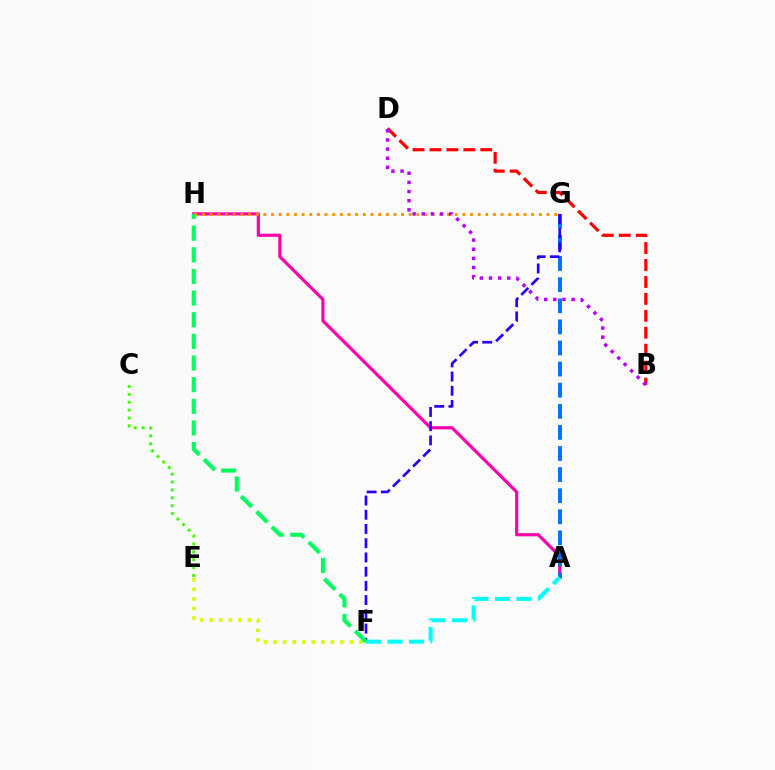{('A', 'H'): [{'color': '#ff00ac', 'line_style': 'solid', 'thickness': 2.29}], ('B', 'D'): [{'color': '#ff0000', 'line_style': 'dashed', 'thickness': 2.3}, {'color': '#b900ff', 'line_style': 'dotted', 'thickness': 2.48}], ('A', 'G'): [{'color': '#0074ff', 'line_style': 'dashed', 'thickness': 2.87}], ('C', 'E'): [{'color': '#3dff00', 'line_style': 'dotted', 'thickness': 2.14}], ('G', 'H'): [{'color': '#ff9400', 'line_style': 'dotted', 'thickness': 2.08}], ('E', 'F'): [{'color': '#d1ff00', 'line_style': 'dotted', 'thickness': 2.59}], ('F', 'G'): [{'color': '#2500ff', 'line_style': 'dashed', 'thickness': 1.93}], ('A', 'F'): [{'color': '#00fff6', 'line_style': 'dashed', 'thickness': 2.92}], ('F', 'H'): [{'color': '#00ff5c', 'line_style': 'dashed', 'thickness': 2.94}]}